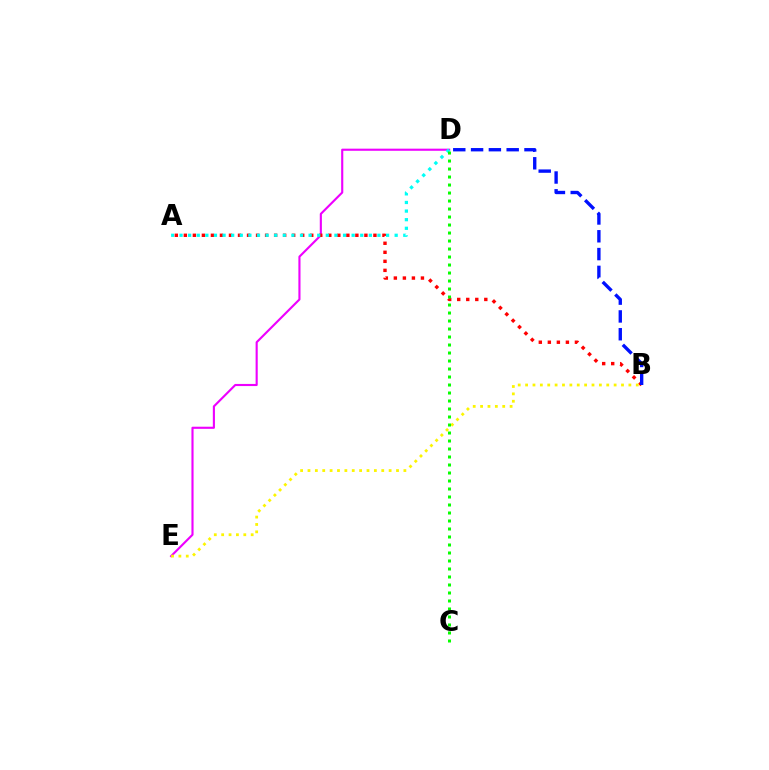{('D', 'E'): [{'color': '#ee00ff', 'line_style': 'solid', 'thickness': 1.53}], ('A', 'B'): [{'color': '#ff0000', 'line_style': 'dotted', 'thickness': 2.45}], ('B', 'E'): [{'color': '#fcf500', 'line_style': 'dotted', 'thickness': 2.0}], ('A', 'D'): [{'color': '#00fff6', 'line_style': 'dotted', 'thickness': 2.34}], ('C', 'D'): [{'color': '#08ff00', 'line_style': 'dotted', 'thickness': 2.17}], ('B', 'D'): [{'color': '#0010ff', 'line_style': 'dashed', 'thickness': 2.42}]}